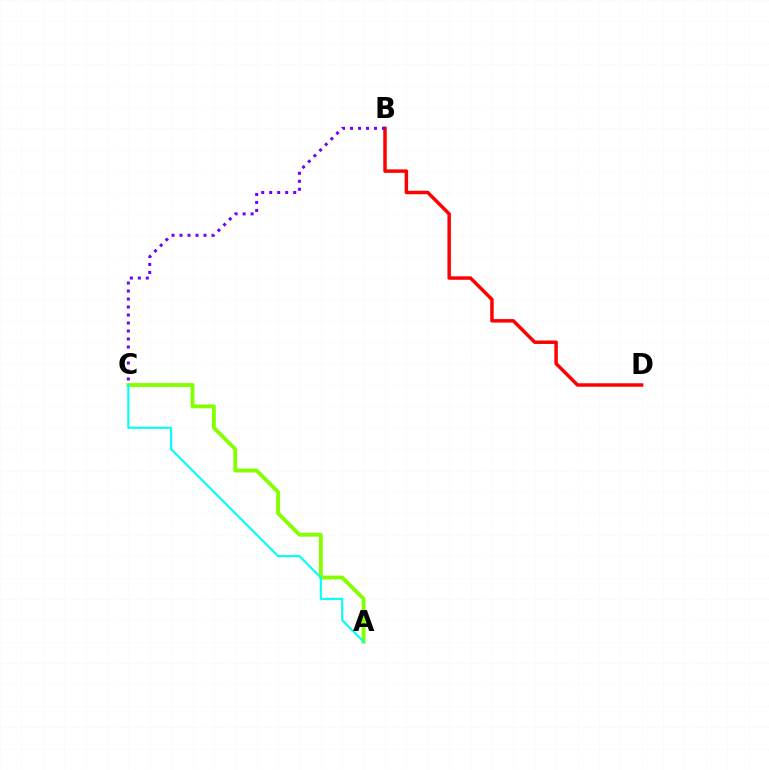{('A', 'C'): [{'color': '#84ff00', 'line_style': 'solid', 'thickness': 2.77}, {'color': '#00fff6', 'line_style': 'solid', 'thickness': 1.51}], ('B', 'D'): [{'color': '#ff0000', 'line_style': 'solid', 'thickness': 2.5}], ('B', 'C'): [{'color': '#7200ff', 'line_style': 'dotted', 'thickness': 2.17}]}